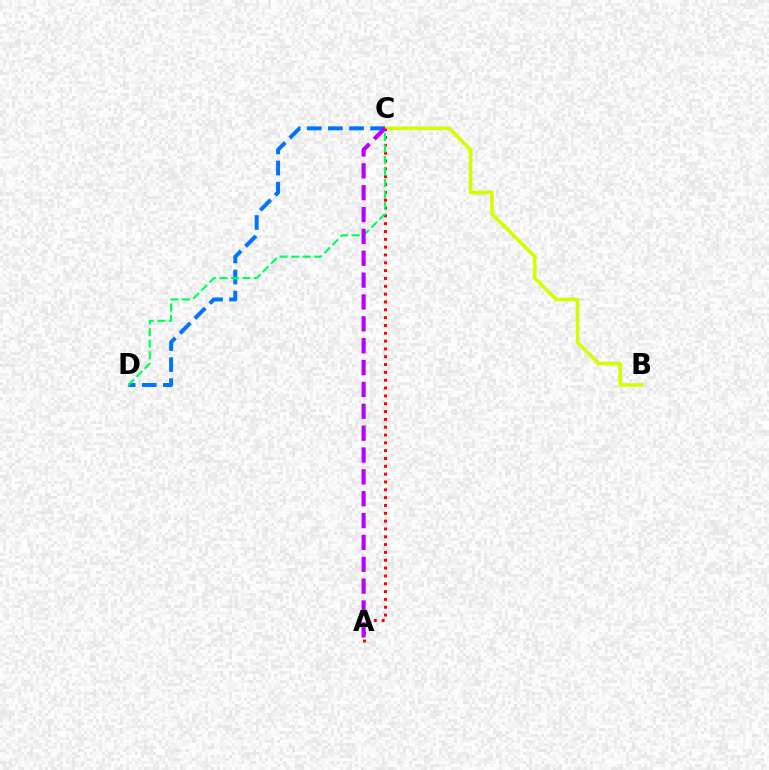{('B', 'C'): [{'color': '#d1ff00', 'line_style': 'solid', 'thickness': 2.58}], ('A', 'C'): [{'color': '#ff0000', 'line_style': 'dotted', 'thickness': 2.13}, {'color': '#b900ff', 'line_style': 'dashed', 'thickness': 2.97}], ('C', 'D'): [{'color': '#0074ff', 'line_style': 'dashed', 'thickness': 2.87}, {'color': '#00ff5c', 'line_style': 'dashed', 'thickness': 1.57}]}